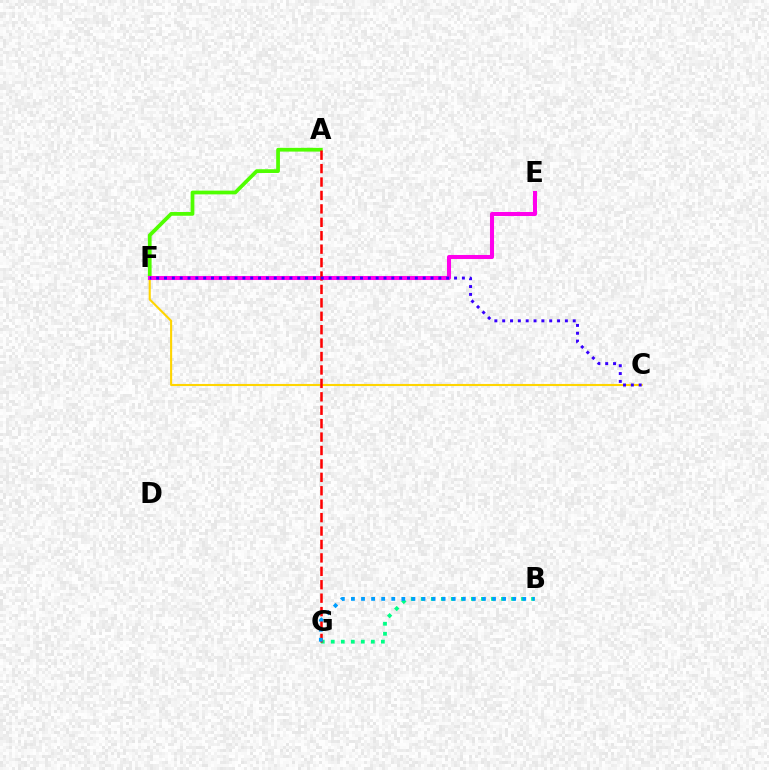{('C', 'F'): [{'color': '#ffd500', 'line_style': 'solid', 'thickness': 1.51}, {'color': '#3700ff', 'line_style': 'dotted', 'thickness': 2.13}], ('B', 'G'): [{'color': '#00ff86', 'line_style': 'dotted', 'thickness': 2.72}, {'color': '#009eff', 'line_style': 'dotted', 'thickness': 2.74}], ('A', 'F'): [{'color': '#4fff00', 'line_style': 'solid', 'thickness': 2.69}], ('E', 'F'): [{'color': '#ff00ed', 'line_style': 'solid', 'thickness': 2.92}], ('A', 'G'): [{'color': '#ff0000', 'line_style': 'dashed', 'thickness': 1.82}]}